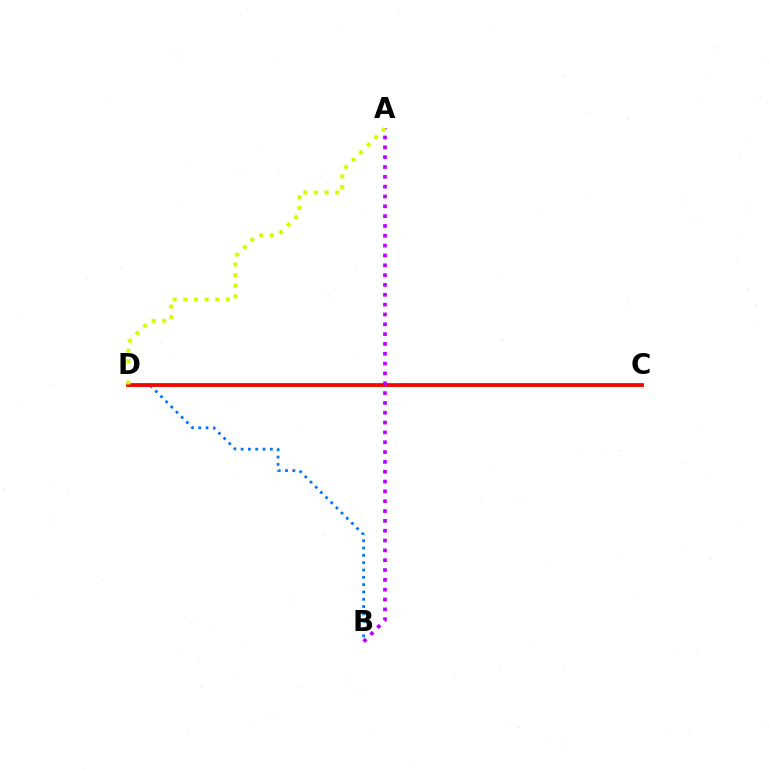{('C', 'D'): [{'color': '#00ff5c', 'line_style': 'solid', 'thickness': 2.26}, {'color': '#ff0000', 'line_style': 'solid', 'thickness': 2.69}], ('B', 'D'): [{'color': '#0074ff', 'line_style': 'dotted', 'thickness': 1.99}], ('A', 'B'): [{'color': '#b900ff', 'line_style': 'dotted', 'thickness': 2.67}], ('A', 'D'): [{'color': '#d1ff00', 'line_style': 'dotted', 'thickness': 2.89}]}